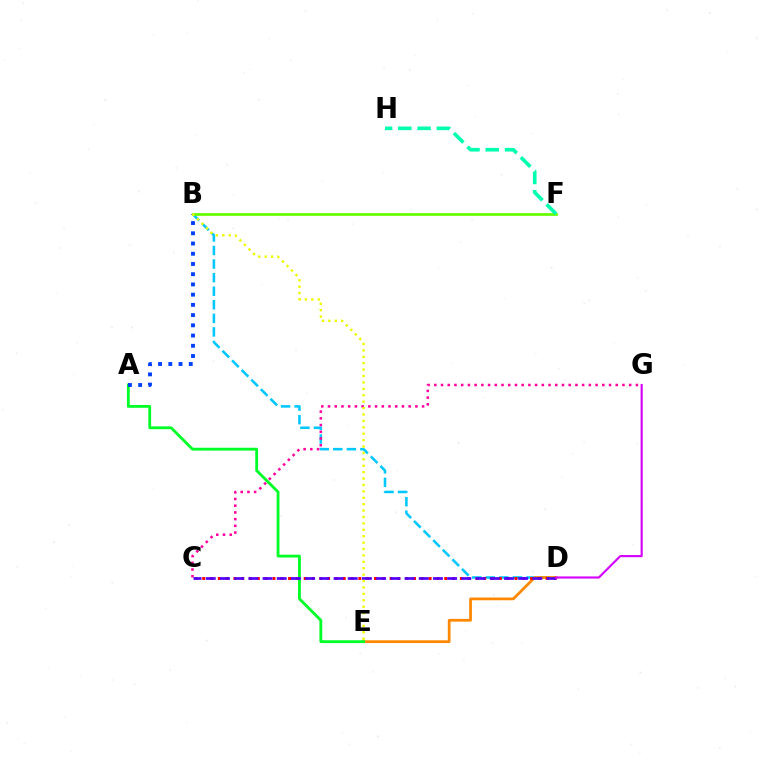{('B', 'D'): [{'color': '#00c7ff', 'line_style': 'dashed', 'thickness': 1.84}], ('B', 'F'): [{'color': '#66ff00', 'line_style': 'solid', 'thickness': 1.96}], ('D', 'E'): [{'color': '#ff8800', 'line_style': 'solid', 'thickness': 1.97}], ('A', 'E'): [{'color': '#00ff27', 'line_style': 'solid', 'thickness': 2.03}], ('C', 'G'): [{'color': '#ff00a0', 'line_style': 'dotted', 'thickness': 1.83}], ('C', 'D'): [{'color': '#ff0000', 'line_style': 'dotted', 'thickness': 2.12}, {'color': '#4f00ff', 'line_style': 'dashed', 'thickness': 1.93}], ('F', 'H'): [{'color': '#00ffaf', 'line_style': 'dashed', 'thickness': 2.62}], ('D', 'G'): [{'color': '#d600ff', 'line_style': 'solid', 'thickness': 1.54}], ('A', 'B'): [{'color': '#003fff', 'line_style': 'dotted', 'thickness': 2.78}], ('B', 'E'): [{'color': '#eeff00', 'line_style': 'dotted', 'thickness': 1.74}]}